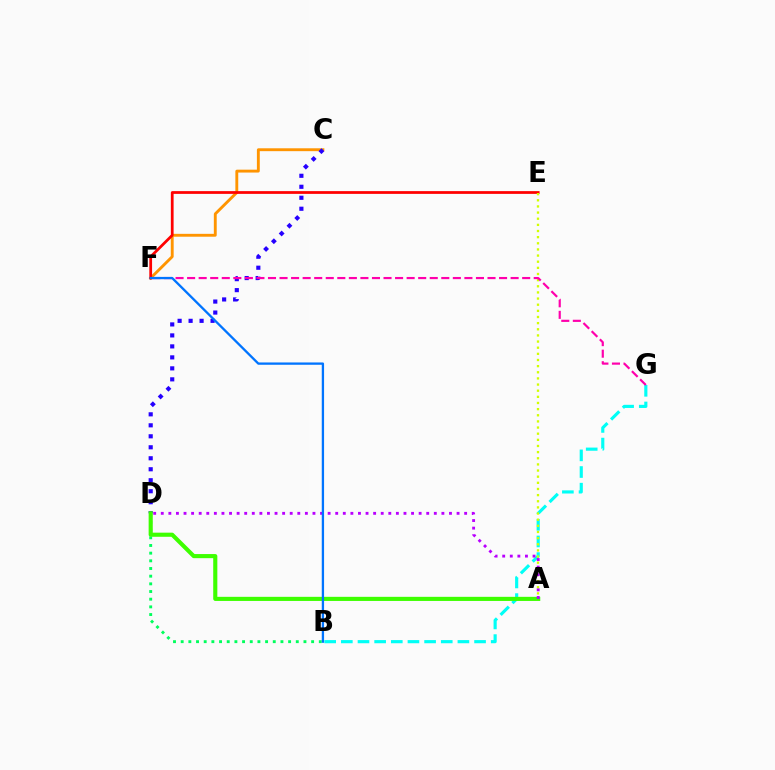{('C', 'F'): [{'color': '#ff9400', 'line_style': 'solid', 'thickness': 2.07}], ('E', 'F'): [{'color': '#ff0000', 'line_style': 'solid', 'thickness': 1.98}], ('C', 'D'): [{'color': '#2500ff', 'line_style': 'dotted', 'thickness': 2.98}], ('B', 'G'): [{'color': '#00fff6', 'line_style': 'dashed', 'thickness': 2.26}], ('A', 'E'): [{'color': '#d1ff00', 'line_style': 'dotted', 'thickness': 1.67}], ('B', 'D'): [{'color': '#00ff5c', 'line_style': 'dotted', 'thickness': 2.08}], ('A', 'D'): [{'color': '#3dff00', 'line_style': 'solid', 'thickness': 2.96}, {'color': '#b900ff', 'line_style': 'dotted', 'thickness': 2.06}], ('F', 'G'): [{'color': '#ff00ac', 'line_style': 'dashed', 'thickness': 1.57}], ('B', 'F'): [{'color': '#0074ff', 'line_style': 'solid', 'thickness': 1.66}]}